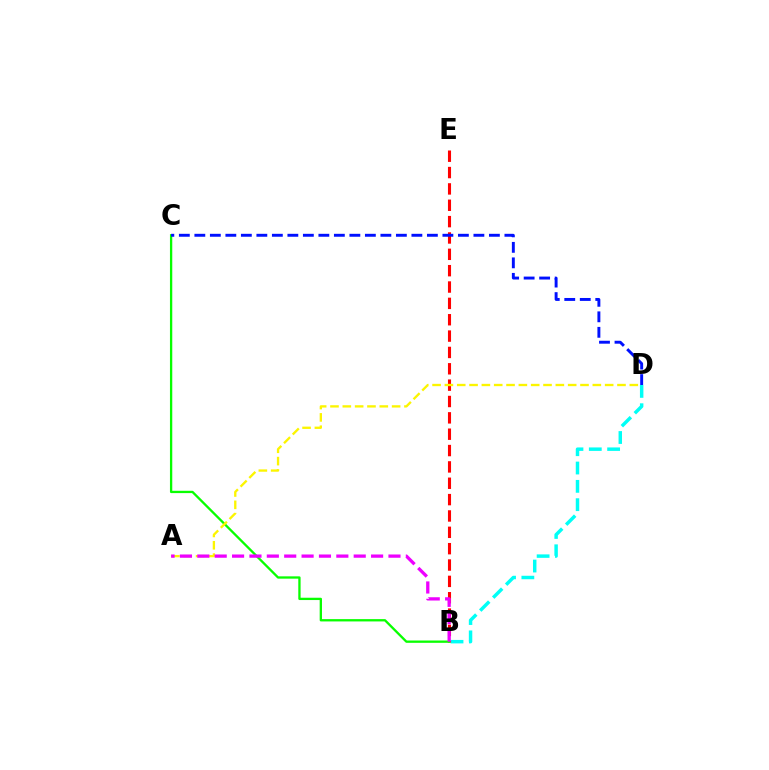{('B', 'D'): [{'color': '#00fff6', 'line_style': 'dashed', 'thickness': 2.49}], ('B', 'E'): [{'color': '#ff0000', 'line_style': 'dashed', 'thickness': 2.22}], ('B', 'C'): [{'color': '#08ff00', 'line_style': 'solid', 'thickness': 1.67}], ('C', 'D'): [{'color': '#0010ff', 'line_style': 'dashed', 'thickness': 2.11}], ('A', 'D'): [{'color': '#fcf500', 'line_style': 'dashed', 'thickness': 1.67}], ('A', 'B'): [{'color': '#ee00ff', 'line_style': 'dashed', 'thickness': 2.36}]}